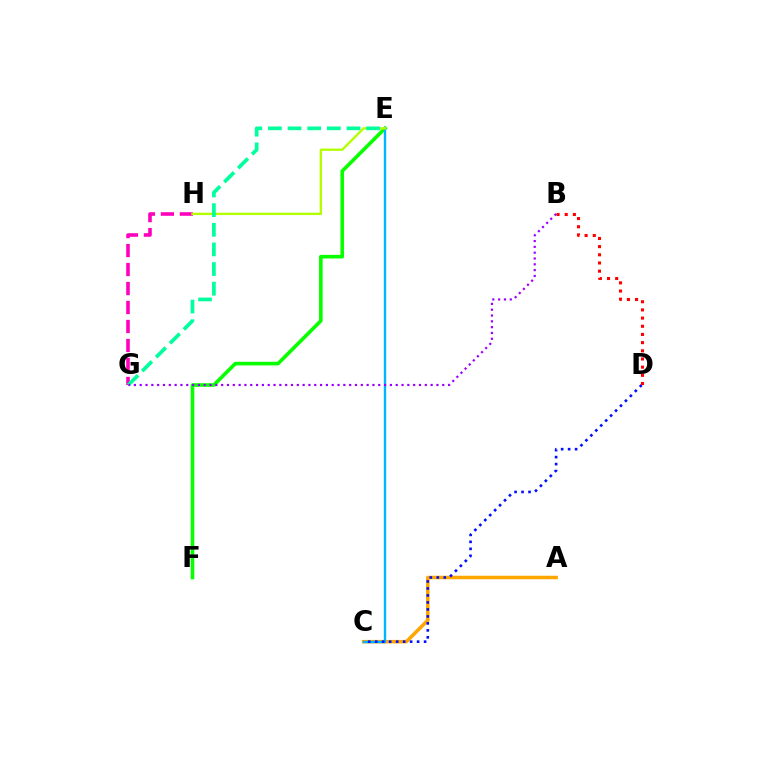{('A', 'C'): [{'color': '#ffa500', 'line_style': 'solid', 'thickness': 2.52}], ('E', 'F'): [{'color': '#08ff00', 'line_style': 'solid', 'thickness': 2.61}], ('G', 'H'): [{'color': '#ff00bd', 'line_style': 'dashed', 'thickness': 2.58}], ('C', 'E'): [{'color': '#00b5ff', 'line_style': 'solid', 'thickness': 1.71}], ('C', 'D'): [{'color': '#0010ff', 'line_style': 'dotted', 'thickness': 1.9}], ('B', 'D'): [{'color': '#ff0000', 'line_style': 'dotted', 'thickness': 2.22}], ('E', 'H'): [{'color': '#b3ff00', 'line_style': 'solid', 'thickness': 1.71}], ('E', 'G'): [{'color': '#00ff9d', 'line_style': 'dashed', 'thickness': 2.67}], ('B', 'G'): [{'color': '#9b00ff', 'line_style': 'dotted', 'thickness': 1.58}]}